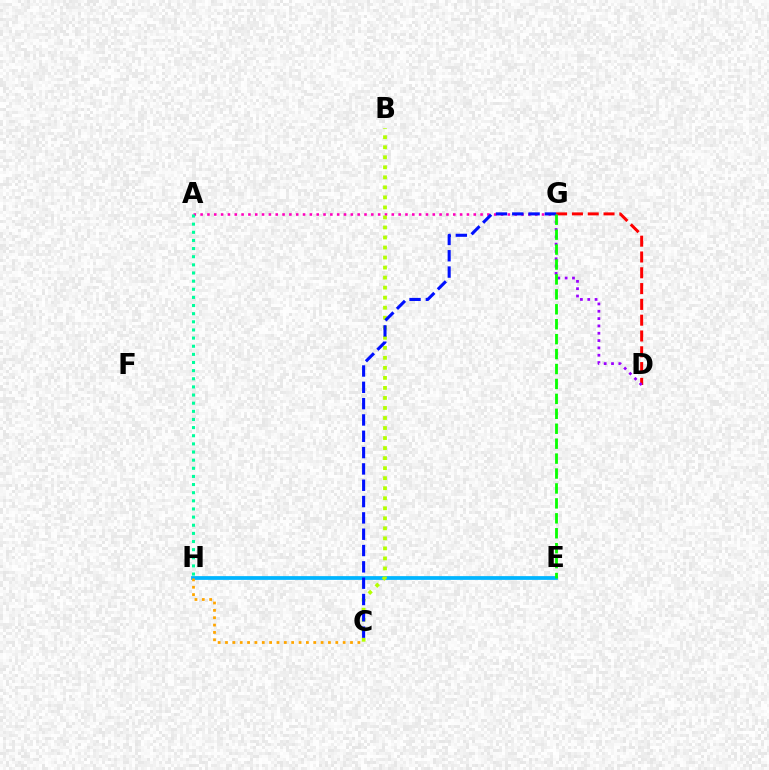{('A', 'G'): [{'color': '#ff00bd', 'line_style': 'dotted', 'thickness': 1.86}], ('E', 'H'): [{'color': '#00b5ff', 'line_style': 'solid', 'thickness': 2.7}], ('B', 'C'): [{'color': '#b3ff00', 'line_style': 'dotted', 'thickness': 2.72}], ('A', 'H'): [{'color': '#00ff9d', 'line_style': 'dotted', 'thickness': 2.21}], ('C', 'H'): [{'color': '#ffa500', 'line_style': 'dotted', 'thickness': 2.0}], ('D', 'G'): [{'color': '#ff0000', 'line_style': 'dashed', 'thickness': 2.15}, {'color': '#9b00ff', 'line_style': 'dotted', 'thickness': 1.99}], ('C', 'G'): [{'color': '#0010ff', 'line_style': 'dashed', 'thickness': 2.22}], ('E', 'G'): [{'color': '#08ff00', 'line_style': 'dashed', 'thickness': 2.03}]}